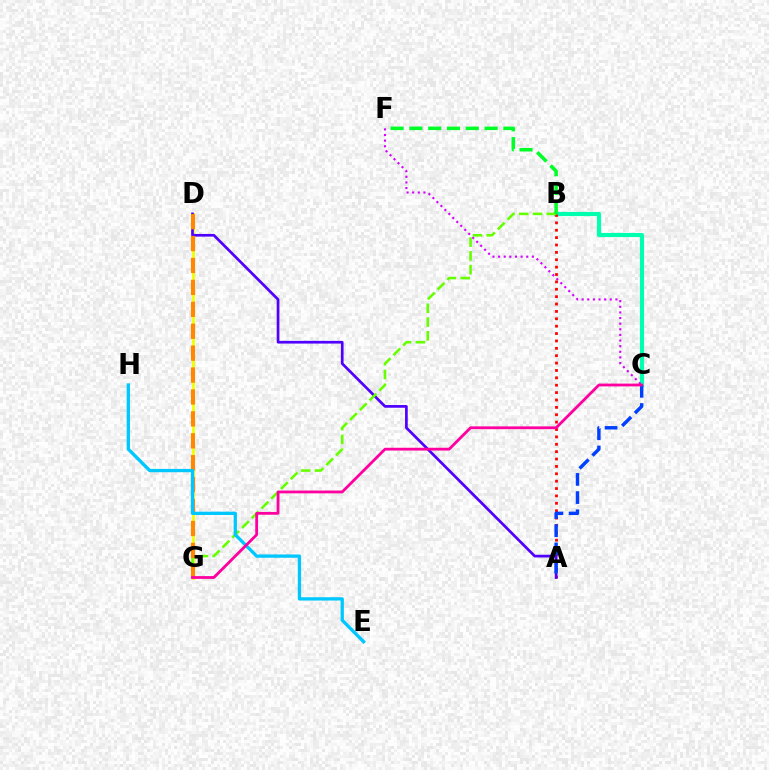{('B', 'C'): [{'color': '#00ffaf', 'line_style': 'solid', 'thickness': 2.98}], ('D', 'G'): [{'color': '#eeff00', 'line_style': 'solid', 'thickness': 1.97}, {'color': '#ff8800', 'line_style': 'dashed', 'thickness': 2.98}], ('C', 'F'): [{'color': '#d600ff', 'line_style': 'dotted', 'thickness': 1.53}], ('A', 'B'): [{'color': '#ff0000', 'line_style': 'dotted', 'thickness': 2.01}], ('A', 'D'): [{'color': '#4f00ff', 'line_style': 'solid', 'thickness': 1.95}], ('B', 'G'): [{'color': '#66ff00', 'line_style': 'dashed', 'thickness': 1.87}], ('A', 'C'): [{'color': '#003fff', 'line_style': 'dashed', 'thickness': 2.47}], ('E', 'H'): [{'color': '#00c7ff', 'line_style': 'solid', 'thickness': 2.38}], ('C', 'G'): [{'color': '#ff00a0', 'line_style': 'solid', 'thickness': 2.02}], ('B', 'F'): [{'color': '#00ff27', 'line_style': 'dashed', 'thickness': 2.55}]}